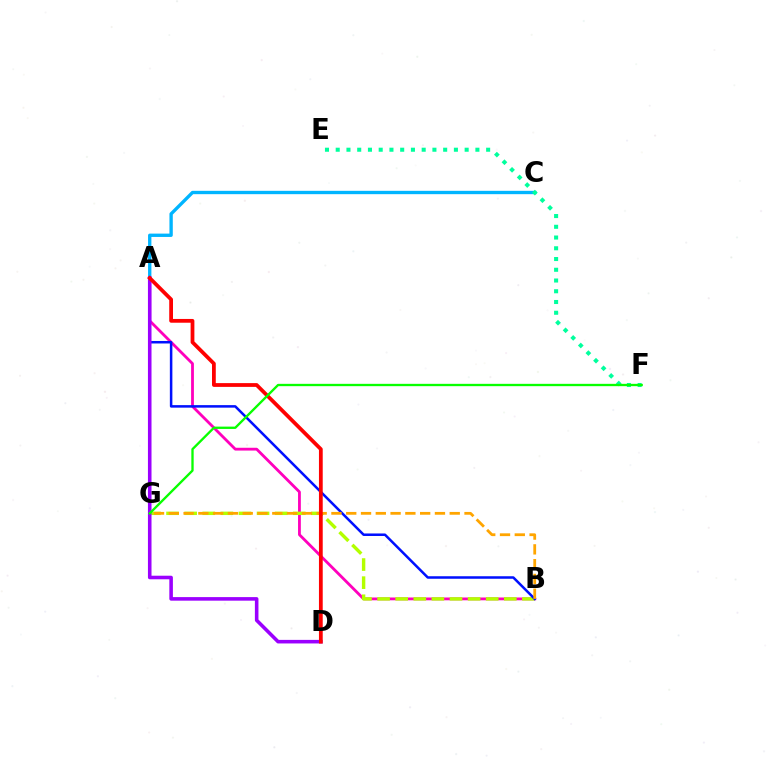{('A', 'C'): [{'color': '#00b5ff', 'line_style': 'solid', 'thickness': 2.41}], ('A', 'B'): [{'color': '#ff00bd', 'line_style': 'solid', 'thickness': 2.02}, {'color': '#0010ff', 'line_style': 'solid', 'thickness': 1.81}], ('E', 'F'): [{'color': '#00ff9d', 'line_style': 'dotted', 'thickness': 2.92}], ('B', 'G'): [{'color': '#b3ff00', 'line_style': 'dashed', 'thickness': 2.46}, {'color': '#ffa500', 'line_style': 'dashed', 'thickness': 2.01}], ('A', 'D'): [{'color': '#9b00ff', 'line_style': 'solid', 'thickness': 2.57}, {'color': '#ff0000', 'line_style': 'solid', 'thickness': 2.71}], ('F', 'G'): [{'color': '#08ff00', 'line_style': 'solid', 'thickness': 1.68}]}